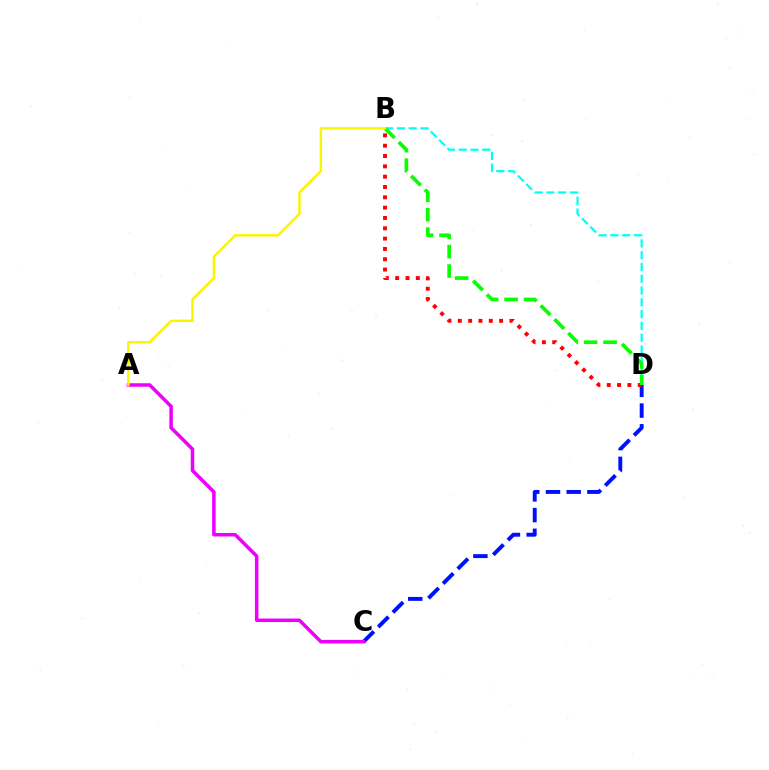{('C', 'D'): [{'color': '#0010ff', 'line_style': 'dashed', 'thickness': 2.81}], ('B', 'D'): [{'color': '#ff0000', 'line_style': 'dotted', 'thickness': 2.8}, {'color': '#00fff6', 'line_style': 'dashed', 'thickness': 1.6}, {'color': '#08ff00', 'line_style': 'dashed', 'thickness': 2.64}], ('A', 'C'): [{'color': '#ee00ff', 'line_style': 'solid', 'thickness': 2.53}], ('A', 'B'): [{'color': '#fcf500', 'line_style': 'solid', 'thickness': 1.77}]}